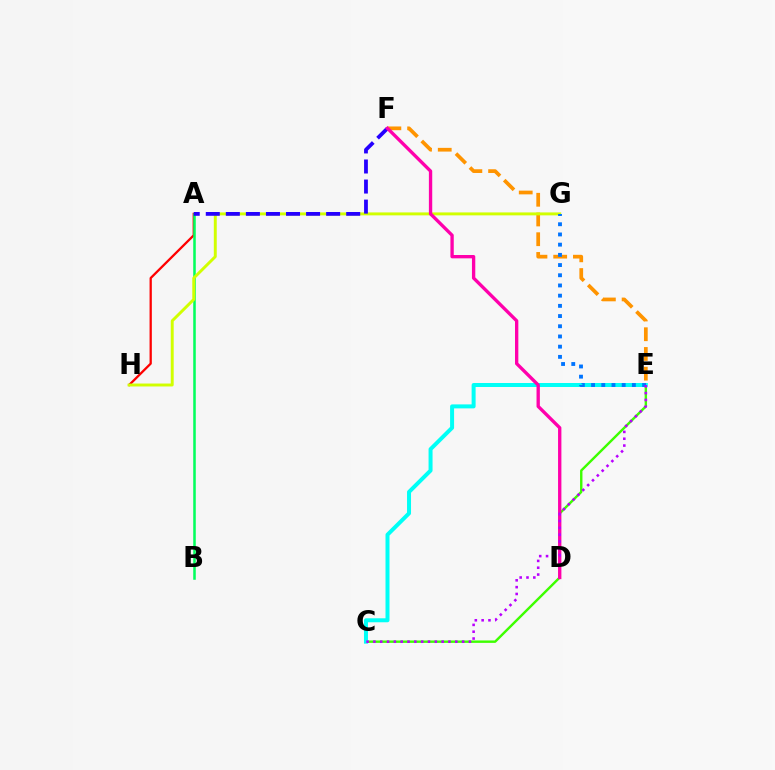{('A', 'H'): [{'color': '#ff0000', 'line_style': 'solid', 'thickness': 1.64}], ('E', 'F'): [{'color': '#ff9400', 'line_style': 'dashed', 'thickness': 2.68}], ('A', 'B'): [{'color': '#00ff5c', 'line_style': 'solid', 'thickness': 1.82}], ('C', 'E'): [{'color': '#3dff00', 'line_style': 'solid', 'thickness': 1.73}, {'color': '#00fff6', 'line_style': 'solid', 'thickness': 2.87}, {'color': '#b900ff', 'line_style': 'dotted', 'thickness': 1.85}], ('G', 'H'): [{'color': '#d1ff00', 'line_style': 'solid', 'thickness': 2.11}], ('A', 'F'): [{'color': '#2500ff', 'line_style': 'dashed', 'thickness': 2.72}], ('D', 'F'): [{'color': '#ff00ac', 'line_style': 'solid', 'thickness': 2.4}], ('E', 'G'): [{'color': '#0074ff', 'line_style': 'dotted', 'thickness': 2.77}]}